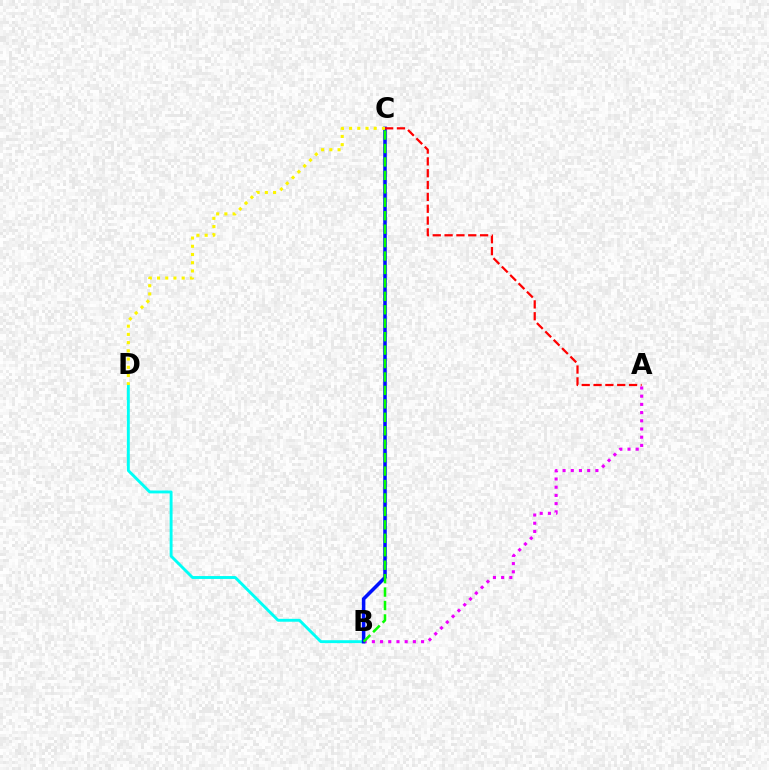{('B', 'D'): [{'color': '#00fff6', 'line_style': 'solid', 'thickness': 2.09}], ('A', 'B'): [{'color': '#ee00ff', 'line_style': 'dotted', 'thickness': 2.23}], ('B', 'C'): [{'color': '#0010ff', 'line_style': 'solid', 'thickness': 2.55}, {'color': '#08ff00', 'line_style': 'dashed', 'thickness': 1.83}], ('A', 'C'): [{'color': '#ff0000', 'line_style': 'dashed', 'thickness': 1.61}], ('C', 'D'): [{'color': '#fcf500', 'line_style': 'dotted', 'thickness': 2.23}]}